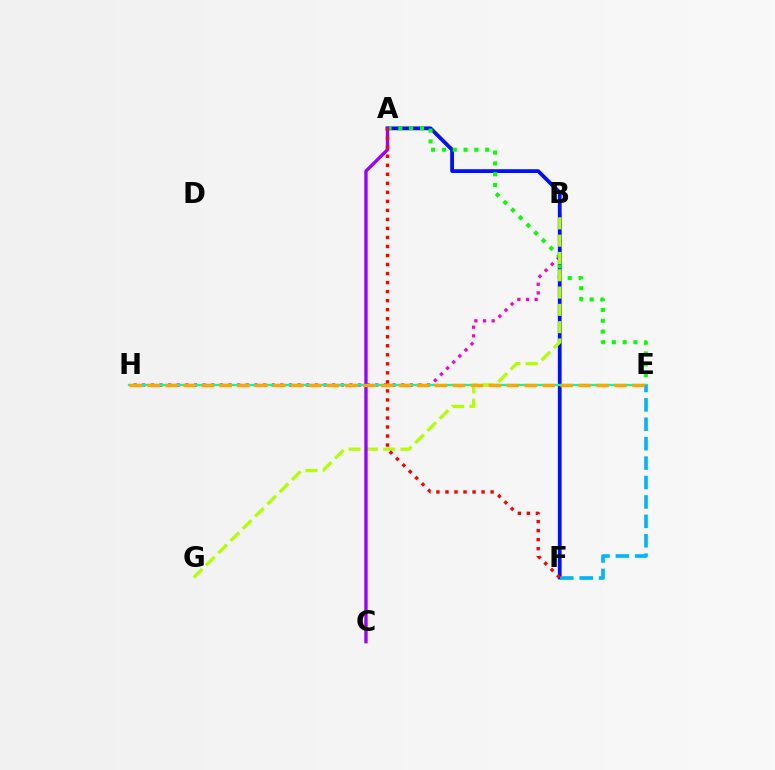{('B', 'H'): [{'color': '#ff00bd', 'line_style': 'dotted', 'thickness': 2.35}], ('A', 'F'): [{'color': '#0010ff', 'line_style': 'solid', 'thickness': 2.72}, {'color': '#ff0000', 'line_style': 'dotted', 'thickness': 2.45}], ('A', 'E'): [{'color': '#08ff00', 'line_style': 'dotted', 'thickness': 2.94}], ('E', 'H'): [{'color': '#00ff9d', 'line_style': 'solid', 'thickness': 1.65}, {'color': '#ffa500', 'line_style': 'dashed', 'thickness': 2.44}], ('B', 'G'): [{'color': '#b3ff00', 'line_style': 'dashed', 'thickness': 2.35}], ('E', 'F'): [{'color': '#00b5ff', 'line_style': 'dashed', 'thickness': 2.64}], ('A', 'C'): [{'color': '#9b00ff', 'line_style': 'solid', 'thickness': 2.42}]}